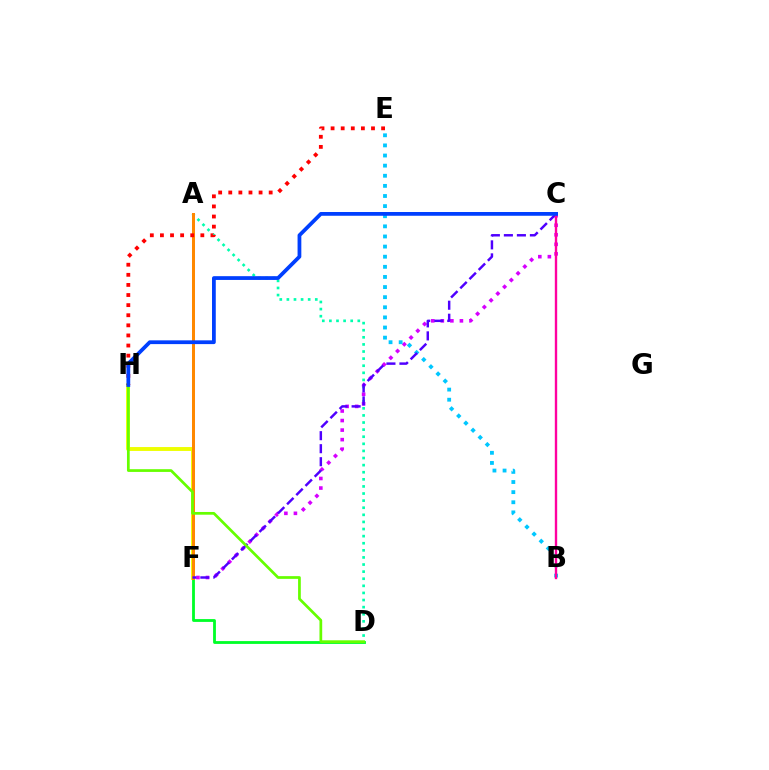{('D', 'F'): [{'color': '#00ff27', 'line_style': 'solid', 'thickness': 2.02}], ('A', 'D'): [{'color': '#00ffaf', 'line_style': 'dotted', 'thickness': 1.93}], ('C', 'F'): [{'color': '#d600ff', 'line_style': 'dotted', 'thickness': 2.59}, {'color': '#4f00ff', 'line_style': 'dashed', 'thickness': 1.77}], ('B', 'E'): [{'color': '#00c7ff', 'line_style': 'dotted', 'thickness': 2.75}], ('F', 'H'): [{'color': '#eeff00', 'line_style': 'solid', 'thickness': 2.8}], ('A', 'F'): [{'color': '#ff8800', 'line_style': 'solid', 'thickness': 2.17}], ('B', 'C'): [{'color': '#ff00a0', 'line_style': 'solid', 'thickness': 1.71}], ('E', 'H'): [{'color': '#ff0000', 'line_style': 'dotted', 'thickness': 2.74}], ('D', 'H'): [{'color': '#66ff00', 'line_style': 'solid', 'thickness': 1.97}], ('C', 'H'): [{'color': '#003fff', 'line_style': 'solid', 'thickness': 2.71}]}